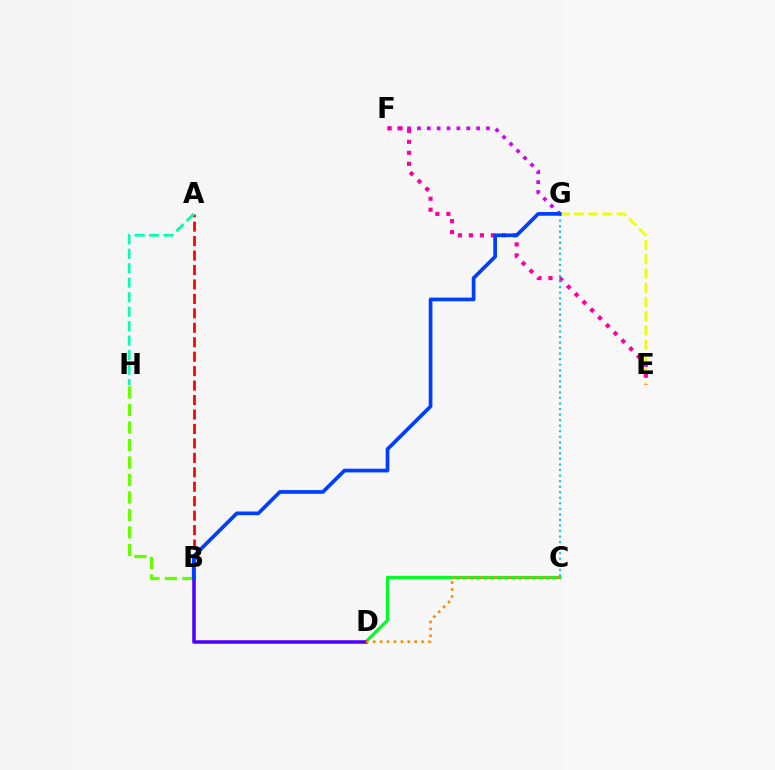{('C', 'D'): [{'color': '#00ff27', 'line_style': 'solid', 'thickness': 2.29}, {'color': '#ff8800', 'line_style': 'dotted', 'thickness': 1.88}], ('F', 'G'): [{'color': '#d600ff', 'line_style': 'dotted', 'thickness': 2.68}], ('E', 'G'): [{'color': '#eeff00', 'line_style': 'dashed', 'thickness': 1.93}], ('E', 'F'): [{'color': '#ff00a0', 'line_style': 'dotted', 'thickness': 2.98}], ('B', 'H'): [{'color': '#66ff00', 'line_style': 'dashed', 'thickness': 2.38}], ('B', 'D'): [{'color': '#4f00ff', 'line_style': 'solid', 'thickness': 2.53}], ('A', 'B'): [{'color': '#ff0000', 'line_style': 'dashed', 'thickness': 1.96}], ('A', 'H'): [{'color': '#00ffaf', 'line_style': 'dashed', 'thickness': 1.97}], ('C', 'G'): [{'color': '#00c7ff', 'line_style': 'dotted', 'thickness': 1.51}], ('B', 'G'): [{'color': '#003fff', 'line_style': 'solid', 'thickness': 2.67}]}